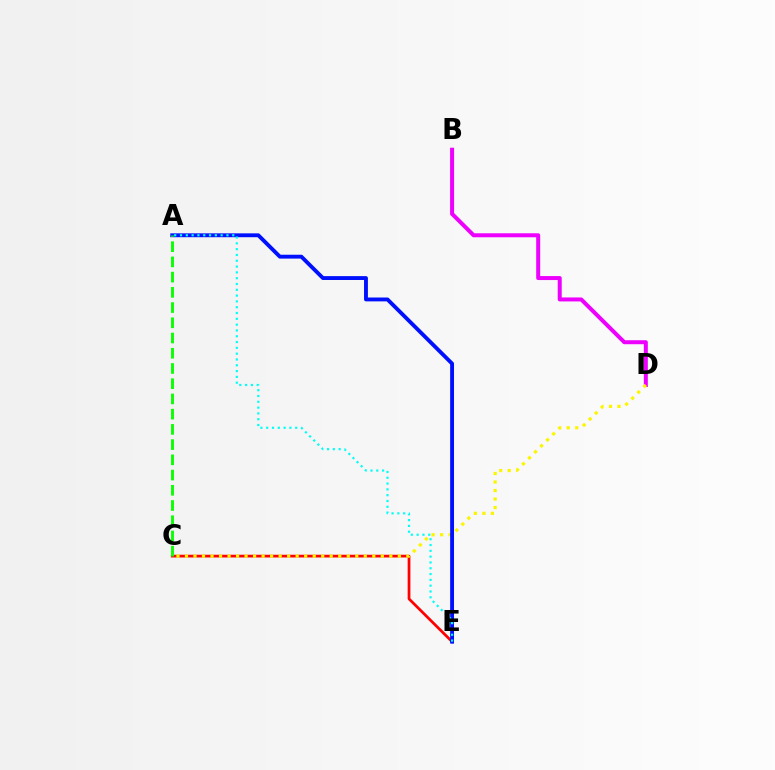{('B', 'D'): [{'color': '#ee00ff', 'line_style': 'solid', 'thickness': 2.87}], ('C', 'E'): [{'color': '#ff0000', 'line_style': 'solid', 'thickness': 1.97}], ('C', 'D'): [{'color': '#fcf500', 'line_style': 'dotted', 'thickness': 2.31}], ('A', 'E'): [{'color': '#0010ff', 'line_style': 'solid', 'thickness': 2.79}, {'color': '#00fff6', 'line_style': 'dotted', 'thickness': 1.58}], ('A', 'C'): [{'color': '#08ff00', 'line_style': 'dashed', 'thickness': 2.07}]}